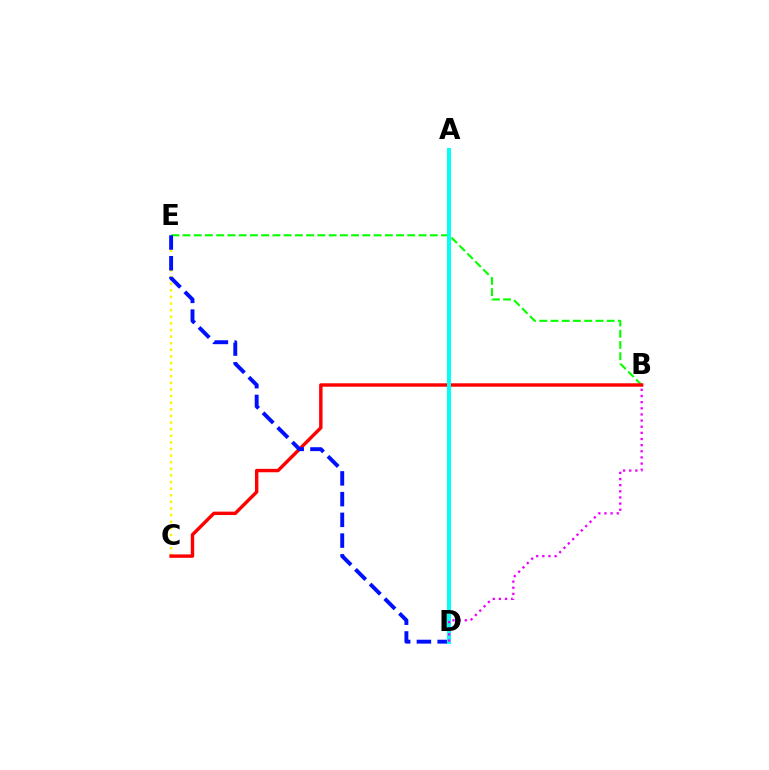{('C', 'E'): [{'color': '#fcf500', 'line_style': 'dotted', 'thickness': 1.8}], ('B', 'E'): [{'color': '#08ff00', 'line_style': 'dashed', 'thickness': 1.53}], ('B', 'C'): [{'color': '#ff0000', 'line_style': 'solid', 'thickness': 2.46}], ('D', 'E'): [{'color': '#0010ff', 'line_style': 'dashed', 'thickness': 2.82}], ('A', 'D'): [{'color': '#00fff6', 'line_style': 'solid', 'thickness': 2.84}], ('B', 'D'): [{'color': '#ee00ff', 'line_style': 'dotted', 'thickness': 1.67}]}